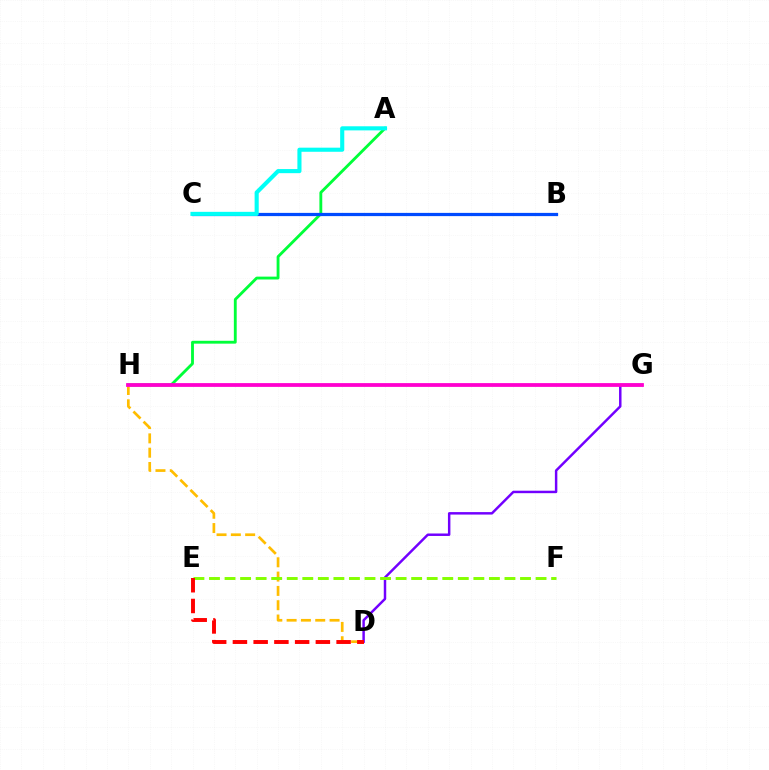{('A', 'H'): [{'color': '#00ff39', 'line_style': 'solid', 'thickness': 2.05}], ('D', 'H'): [{'color': '#ffbd00', 'line_style': 'dashed', 'thickness': 1.94}], ('D', 'G'): [{'color': '#7200ff', 'line_style': 'solid', 'thickness': 1.78}], ('B', 'C'): [{'color': '#004bff', 'line_style': 'solid', 'thickness': 2.32}], ('E', 'F'): [{'color': '#84ff00', 'line_style': 'dashed', 'thickness': 2.11}], ('A', 'C'): [{'color': '#00fff6', 'line_style': 'solid', 'thickness': 2.96}], ('D', 'E'): [{'color': '#ff0000', 'line_style': 'dashed', 'thickness': 2.82}], ('G', 'H'): [{'color': '#ff00cf', 'line_style': 'solid', 'thickness': 2.73}]}